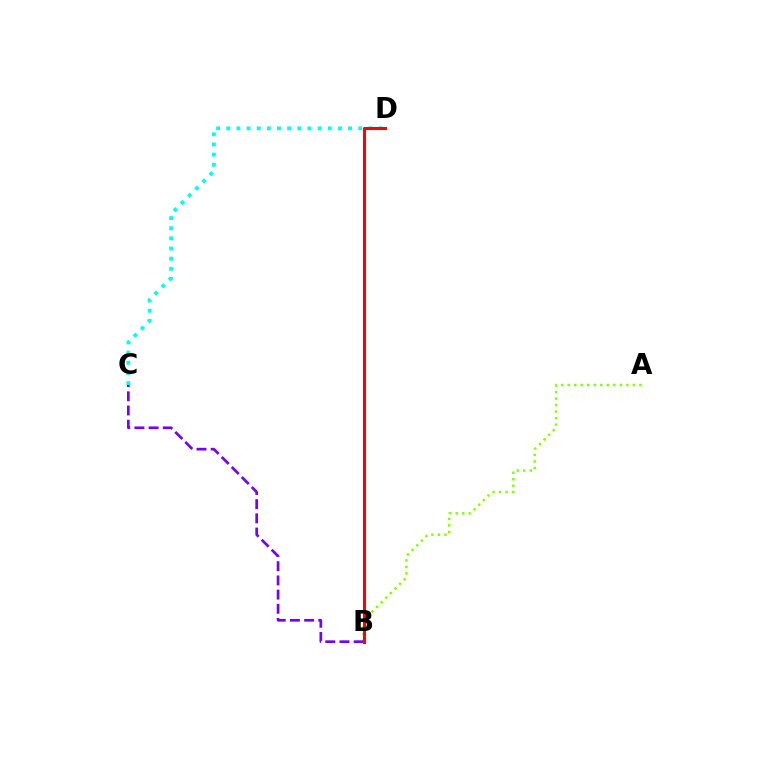{('C', 'D'): [{'color': '#00fff6', 'line_style': 'dotted', 'thickness': 2.76}], ('A', 'B'): [{'color': '#84ff00', 'line_style': 'dotted', 'thickness': 1.77}], ('B', 'C'): [{'color': '#7200ff', 'line_style': 'dashed', 'thickness': 1.93}], ('B', 'D'): [{'color': '#ff0000', 'line_style': 'solid', 'thickness': 2.2}]}